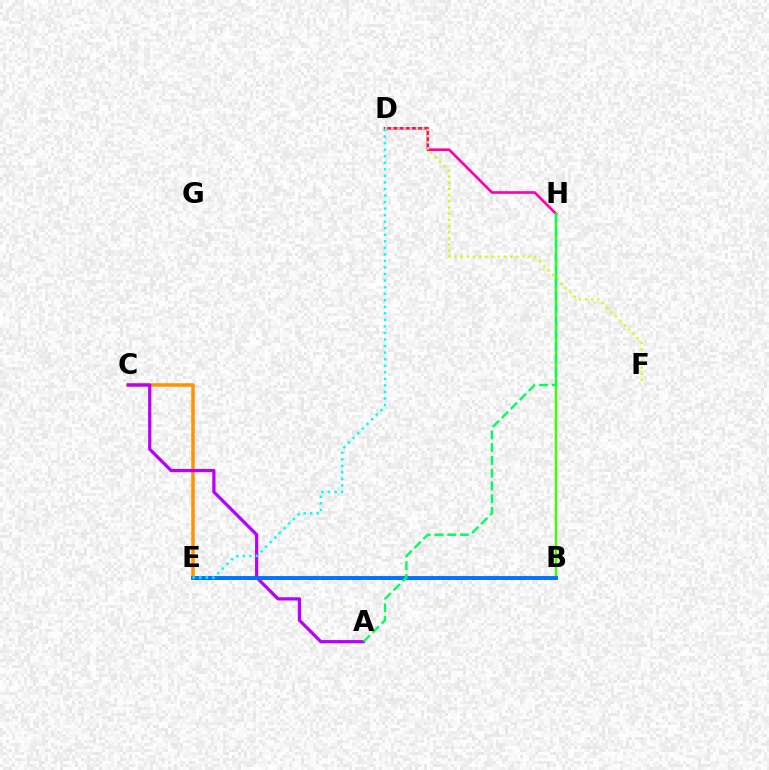{('D', 'H'): [{'color': '#ff00ac', 'line_style': 'solid', 'thickness': 1.9}], ('D', 'F'): [{'color': '#d1ff00', 'line_style': 'dotted', 'thickness': 1.68}], ('B', 'E'): [{'color': '#ff0000', 'line_style': 'dashed', 'thickness': 1.51}, {'color': '#2500ff', 'line_style': 'dashed', 'thickness': 2.03}, {'color': '#0074ff', 'line_style': 'solid', 'thickness': 2.81}], ('B', 'H'): [{'color': '#3dff00', 'line_style': 'solid', 'thickness': 1.76}], ('C', 'E'): [{'color': '#ff9400', 'line_style': 'solid', 'thickness': 2.54}], ('A', 'C'): [{'color': '#b900ff', 'line_style': 'solid', 'thickness': 2.33}], ('D', 'E'): [{'color': '#00fff6', 'line_style': 'dotted', 'thickness': 1.78}], ('A', 'H'): [{'color': '#00ff5c', 'line_style': 'dashed', 'thickness': 1.73}]}